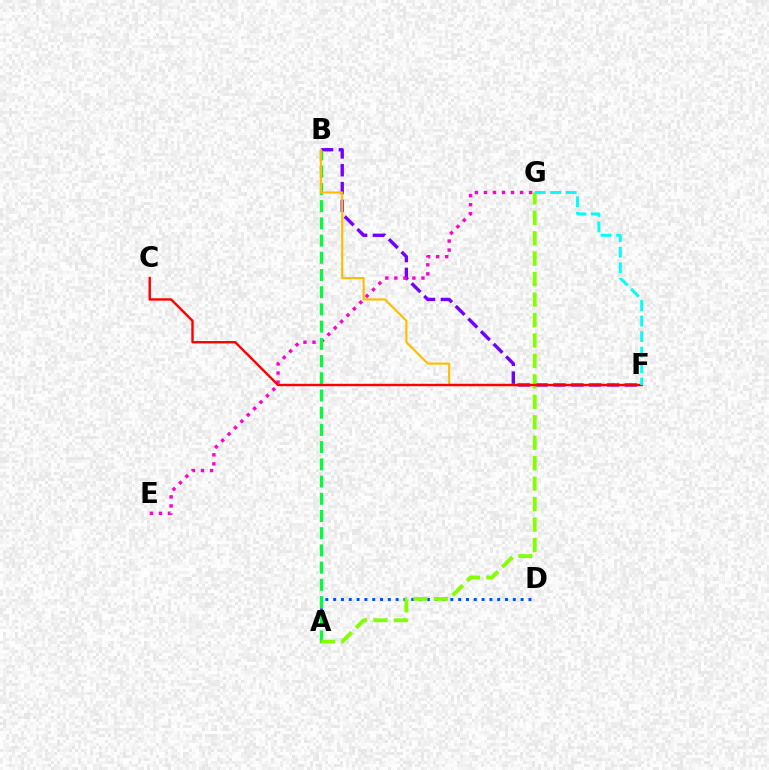{('A', 'D'): [{'color': '#004bff', 'line_style': 'dotted', 'thickness': 2.12}], ('B', 'F'): [{'color': '#7200ff', 'line_style': 'dashed', 'thickness': 2.42}, {'color': '#ffbd00', 'line_style': 'solid', 'thickness': 1.54}], ('E', 'G'): [{'color': '#ff00cf', 'line_style': 'dotted', 'thickness': 2.45}], ('A', 'B'): [{'color': '#00ff39', 'line_style': 'dashed', 'thickness': 2.34}], ('A', 'G'): [{'color': '#84ff00', 'line_style': 'dashed', 'thickness': 2.78}], ('C', 'F'): [{'color': '#ff0000', 'line_style': 'solid', 'thickness': 1.73}], ('F', 'G'): [{'color': '#00fff6', 'line_style': 'dashed', 'thickness': 2.11}]}